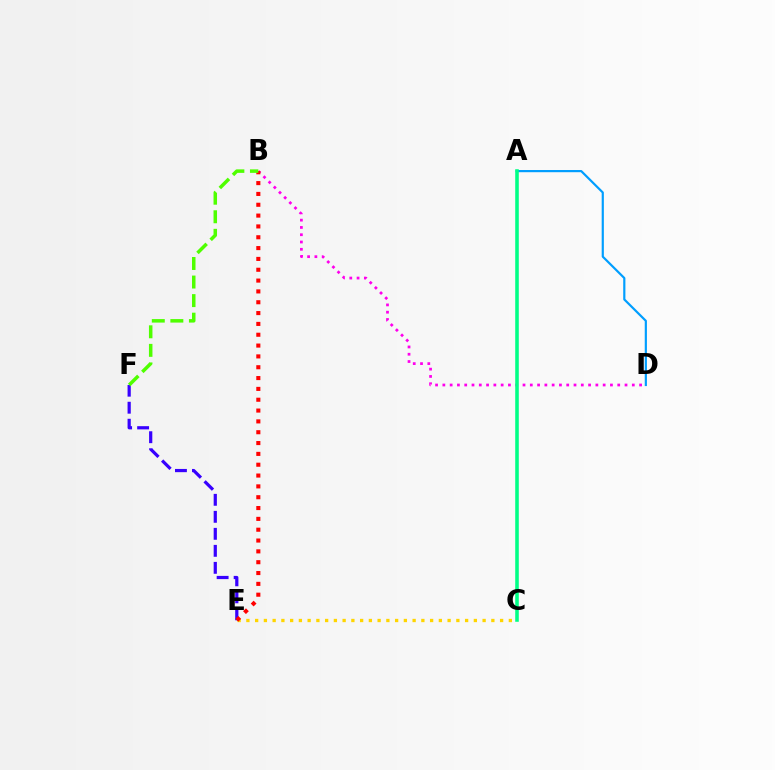{('C', 'E'): [{'color': '#ffd500', 'line_style': 'dotted', 'thickness': 2.38}], ('B', 'D'): [{'color': '#ff00ed', 'line_style': 'dotted', 'thickness': 1.98}], ('A', 'D'): [{'color': '#009eff', 'line_style': 'solid', 'thickness': 1.57}], ('E', 'F'): [{'color': '#3700ff', 'line_style': 'dashed', 'thickness': 2.31}], ('A', 'C'): [{'color': '#00ff86', 'line_style': 'solid', 'thickness': 2.57}], ('B', 'E'): [{'color': '#ff0000', 'line_style': 'dotted', 'thickness': 2.94}], ('B', 'F'): [{'color': '#4fff00', 'line_style': 'dashed', 'thickness': 2.52}]}